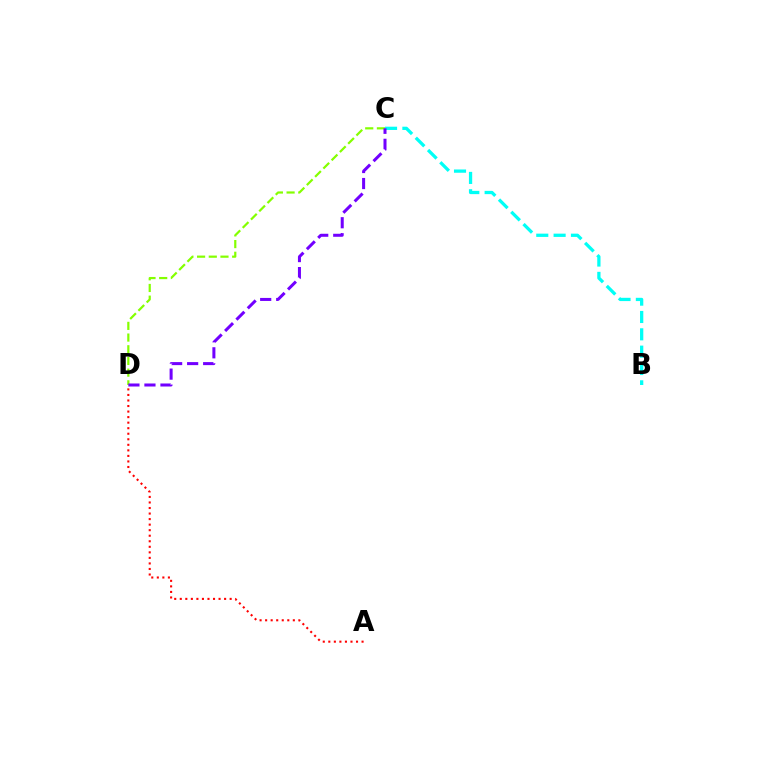{('B', 'C'): [{'color': '#00fff6', 'line_style': 'dashed', 'thickness': 2.36}], ('C', 'D'): [{'color': '#84ff00', 'line_style': 'dashed', 'thickness': 1.59}, {'color': '#7200ff', 'line_style': 'dashed', 'thickness': 2.18}], ('A', 'D'): [{'color': '#ff0000', 'line_style': 'dotted', 'thickness': 1.51}]}